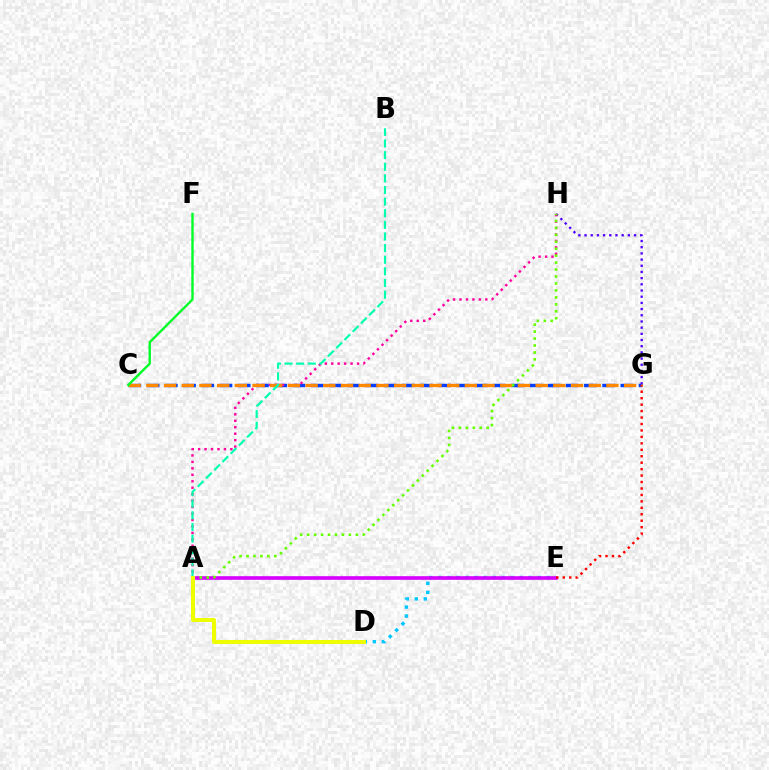{('D', 'E'): [{'color': '#00c7ff', 'line_style': 'dotted', 'thickness': 2.45}], ('C', 'G'): [{'color': '#003fff', 'line_style': 'dashed', 'thickness': 2.48}, {'color': '#ff8800', 'line_style': 'dashed', 'thickness': 2.4}], ('A', 'E'): [{'color': '#d600ff', 'line_style': 'solid', 'thickness': 2.61}], ('G', 'H'): [{'color': '#4f00ff', 'line_style': 'dotted', 'thickness': 1.68}], ('A', 'H'): [{'color': '#ff00a0', 'line_style': 'dotted', 'thickness': 1.75}, {'color': '#66ff00', 'line_style': 'dotted', 'thickness': 1.89}], ('E', 'G'): [{'color': '#ff0000', 'line_style': 'dotted', 'thickness': 1.75}], ('A', 'B'): [{'color': '#00ffaf', 'line_style': 'dashed', 'thickness': 1.58}], ('A', 'D'): [{'color': '#eeff00', 'line_style': 'solid', 'thickness': 2.87}], ('C', 'F'): [{'color': '#00ff27', 'line_style': 'solid', 'thickness': 1.72}]}